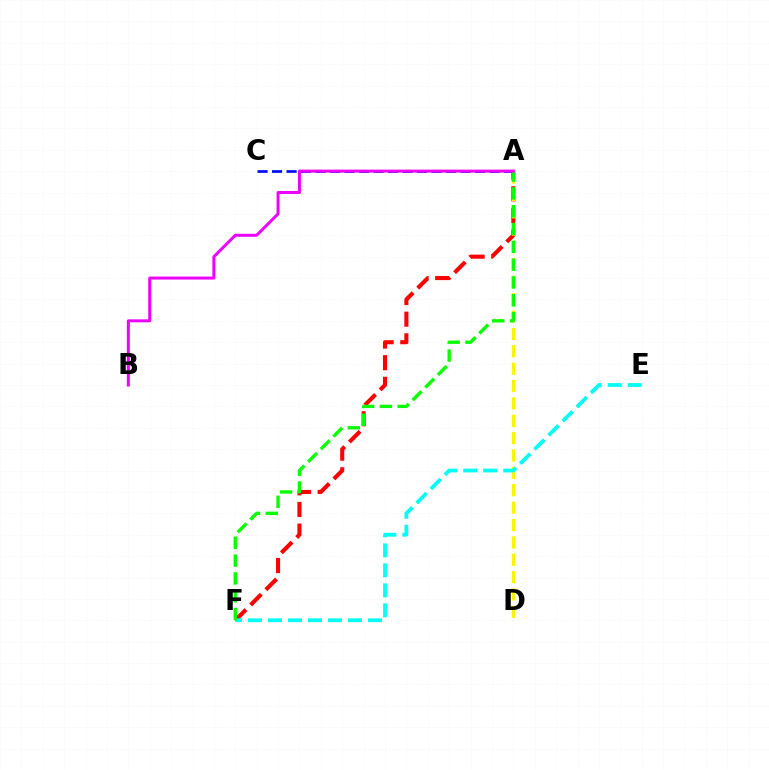{('A', 'C'): [{'color': '#0010ff', 'line_style': 'dashed', 'thickness': 1.97}], ('A', 'F'): [{'color': '#ff0000', 'line_style': 'dashed', 'thickness': 2.94}, {'color': '#08ff00', 'line_style': 'dashed', 'thickness': 2.42}], ('A', 'D'): [{'color': '#fcf500', 'line_style': 'dashed', 'thickness': 2.36}], ('E', 'F'): [{'color': '#00fff6', 'line_style': 'dashed', 'thickness': 2.72}], ('A', 'B'): [{'color': '#ee00ff', 'line_style': 'solid', 'thickness': 2.15}]}